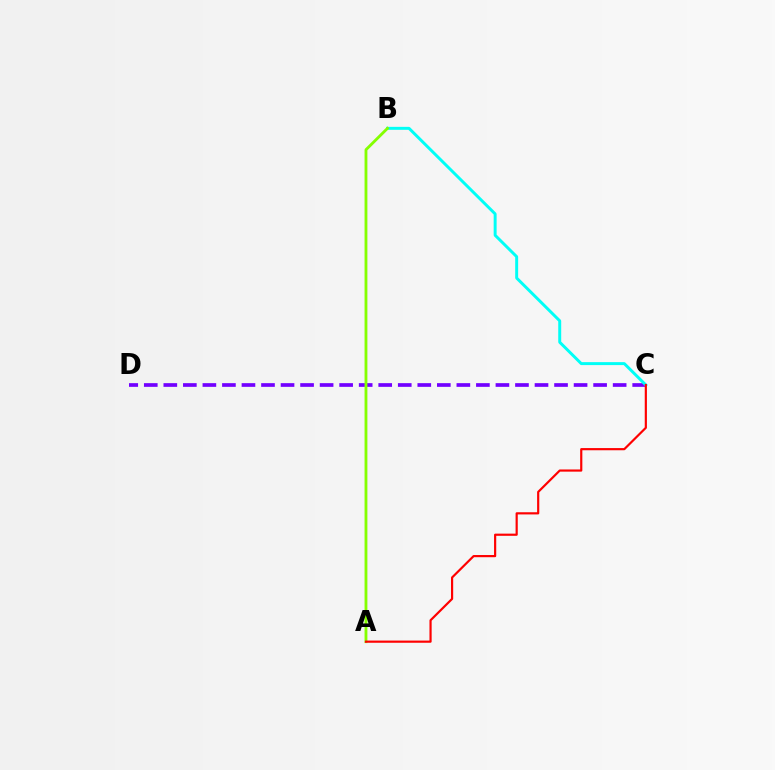{('C', 'D'): [{'color': '#7200ff', 'line_style': 'dashed', 'thickness': 2.65}], ('B', 'C'): [{'color': '#00fff6', 'line_style': 'solid', 'thickness': 2.13}], ('A', 'B'): [{'color': '#84ff00', 'line_style': 'solid', 'thickness': 2.04}], ('A', 'C'): [{'color': '#ff0000', 'line_style': 'solid', 'thickness': 1.57}]}